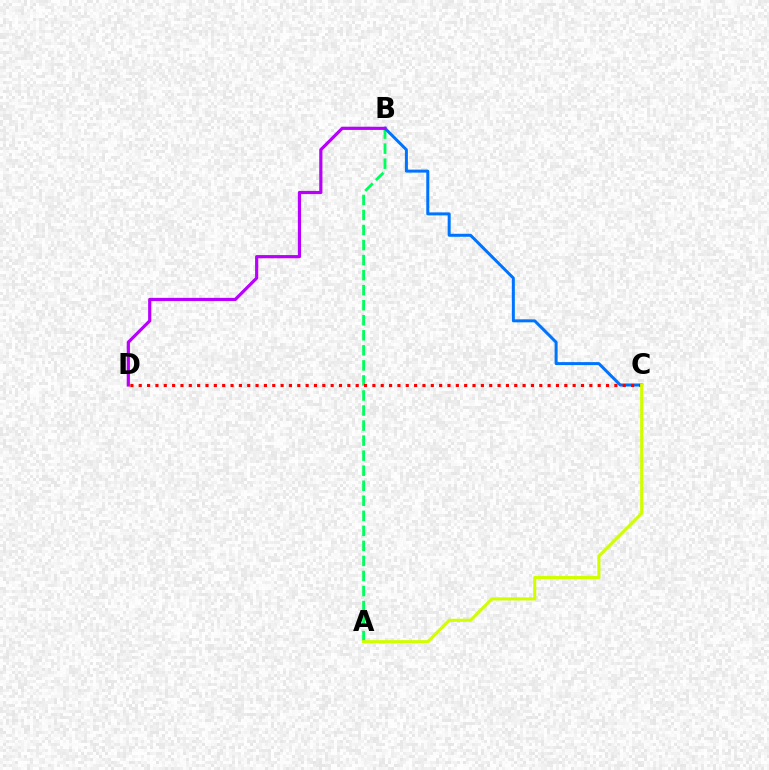{('A', 'B'): [{'color': '#00ff5c', 'line_style': 'dashed', 'thickness': 2.04}], ('B', 'C'): [{'color': '#0074ff', 'line_style': 'solid', 'thickness': 2.16}], ('C', 'D'): [{'color': '#ff0000', 'line_style': 'dotted', 'thickness': 2.27}], ('A', 'C'): [{'color': '#d1ff00', 'line_style': 'solid', 'thickness': 2.23}], ('B', 'D'): [{'color': '#b900ff', 'line_style': 'solid', 'thickness': 2.29}]}